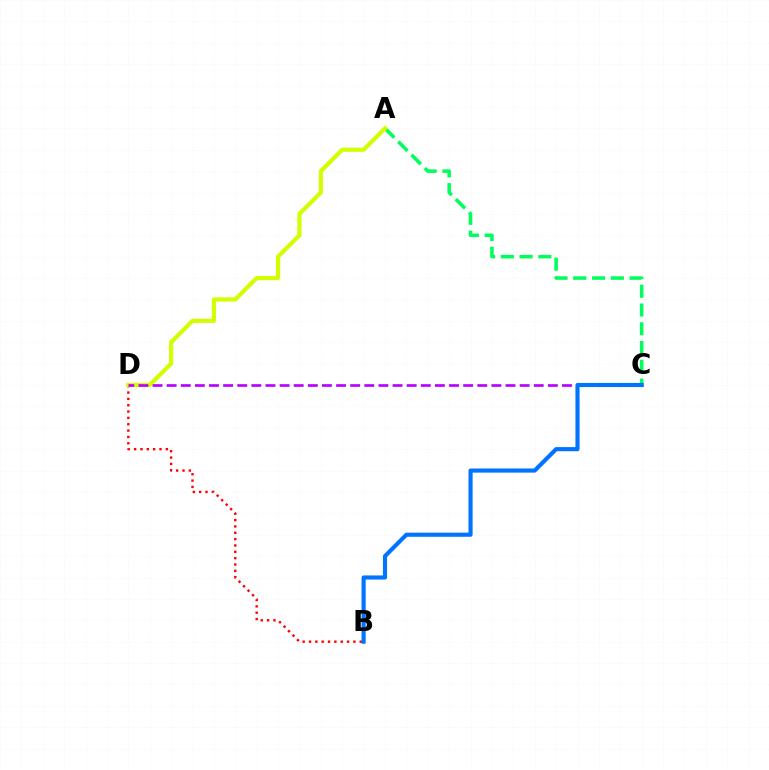{('A', 'C'): [{'color': '#00ff5c', 'line_style': 'dashed', 'thickness': 2.55}], ('B', 'D'): [{'color': '#ff0000', 'line_style': 'dotted', 'thickness': 1.72}], ('A', 'D'): [{'color': '#d1ff00', 'line_style': 'solid', 'thickness': 3.0}], ('C', 'D'): [{'color': '#b900ff', 'line_style': 'dashed', 'thickness': 1.92}], ('B', 'C'): [{'color': '#0074ff', 'line_style': 'solid', 'thickness': 2.97}]}